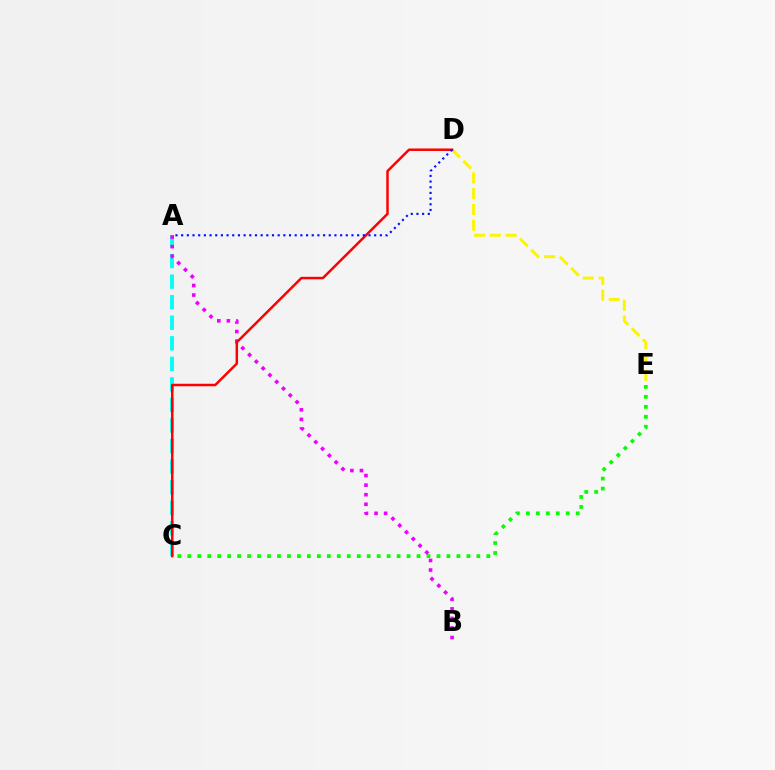{('C', 'E'): [{'color': '#08ff00', 'line_style': 'dotted', 'thickness': 2.71}], ('D', 'E'): [{'color': '#fcf500', 'line_style': 'dashed', 'thickness': 2.15}], ('A', 'C'): [{'color': '#00fff6', 'line_style': 'dashed', 'thickness': 2.79}], ('A', 'B'): [{'color': '#ee00ff', 'line_style': 'dotted', 'thickness': 2.6}], ('C', 'D'): [{'color': '#ff0000', 'line_style': 'solid', 'thickness': 1.79}], ('A', 'D'): [{'color': '#0010ff', 'line_style': 'dotted', 'thickness': 1.54}]}